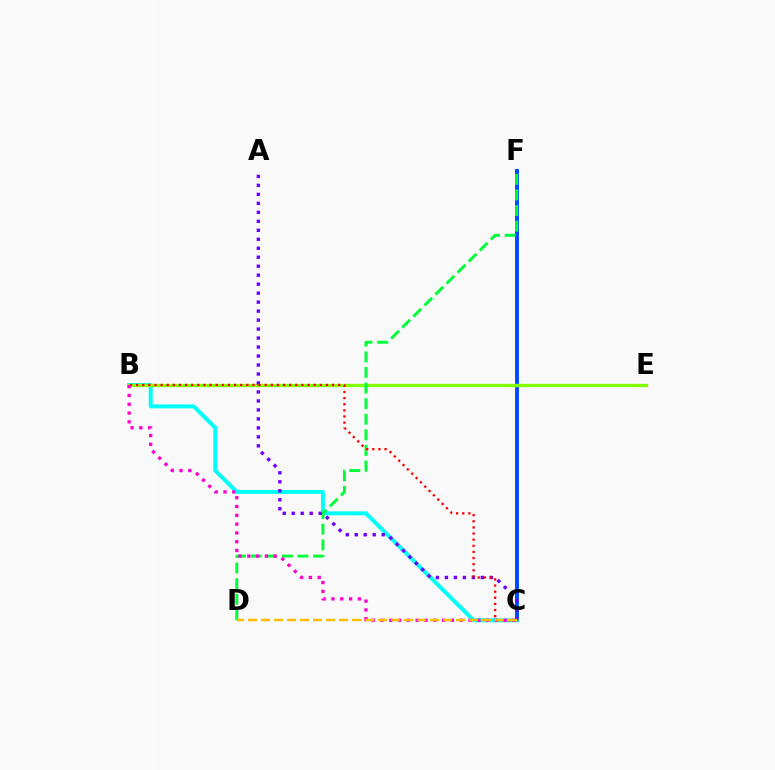{('C', 'F'): [{'color': '#004bff', 'line_style': 'solid', 'thickness': 2.83}], ('B', 'C'): [{'color': '#00fff6', 'line_style': 'solid', 'thickness': 2.86}, {'color': '#ff0000', 'line_style': 'dotted', 'thickness': 1.66}, {'color': '#ff00cf', 'line_style': 'dotted', 'thickness': 2.39}], ('B', 'E'): [{'color': '#84ff00', 'line_style': 'solid', 'thickness': 2.37}], ('D', 'F'): [{'color': '#00ff39', 'line_style': 'dashed', 'thickness': 2.12}], ('A', 'C'): [{'color': '#7200ff', 'line_style': 'dotted', 'thickness': 2.44}], ('C', 'D'): [{'color': '#ffbd00', 'line_style': 'dashed', 'thickness': 1.77}]}